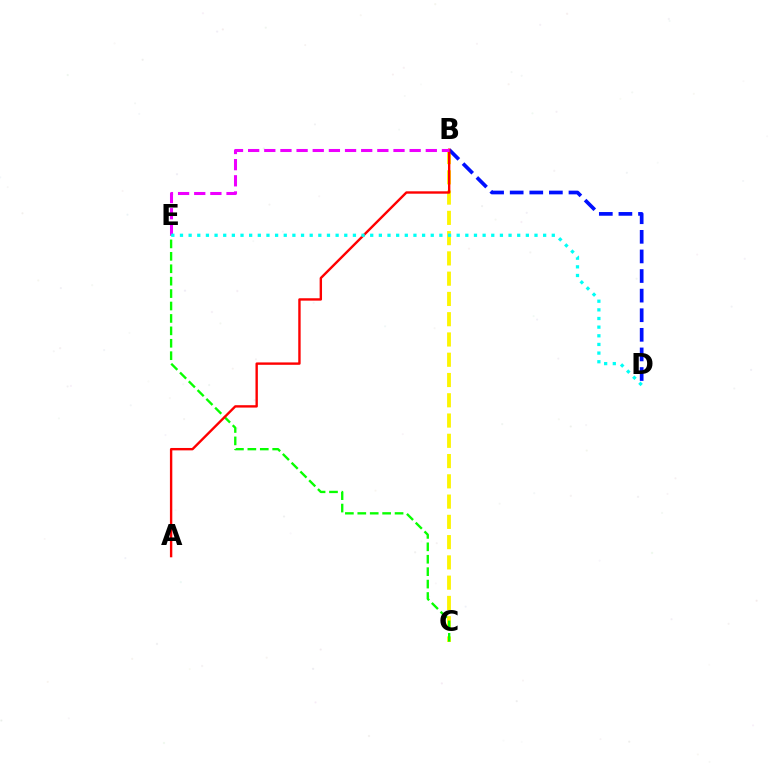{('B', 'C'): [{'color': '#fcf500', 'line_style': 'dashed', 'thickness': 2.75}], ('B', 'D'): [{'color': '#0010ff', 'line_style': 'dashed', 'thickness': 2.66}], ('C', 'E'): [{'color': '#08ff00', 'line_style': 'dashed', 'thickness': 1.69}], ('A', 'B'): [{'color': '#ff0000', 'line_style': 'solid', 'thickness': 1.72}], ('B', 'E'): [{'color': '#ee00ff', 'line_style': 'dashed', 'thickness': 2.19}], ('D', 'E'): [{'color': '#00fff6', 'line_style': 'dotted', 'thickness': 2.35}]}